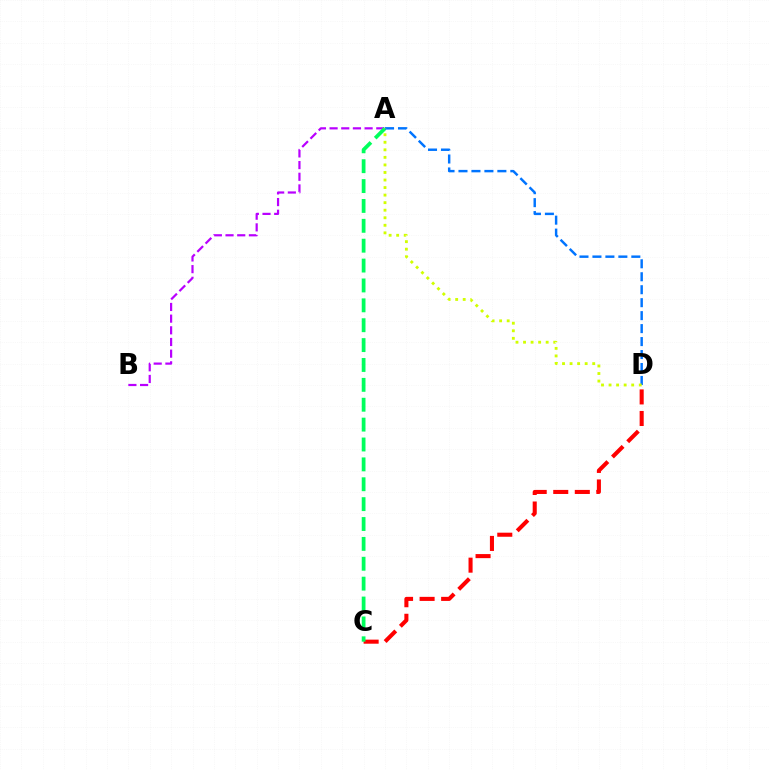{('C', 'D'): [{'color': '#ff0000', 'line_style': 'dashed', 'thickness': 2.93}], ('A', 'B'): [{'color': '#b900ff', 'line_style': 'dashed', 'thickness': 1.59}], ('A', 'C'): [{'color': '#00ff5c', 'line_style': 'dashed', 'thickness': 2.7}], ('A', 'D'): [{'color': '#0074ff', 'line_style': 'dashed', 'thickness': 1.76}, {'color': '#d1ff00', 'line_style': 'dotted', 'thickness': 2.05}]}